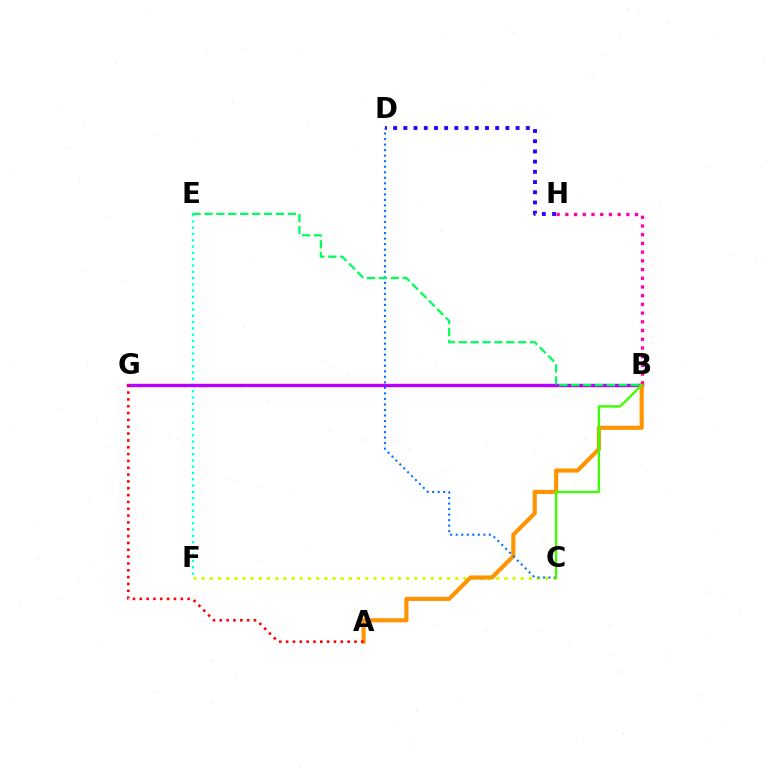{('E', 'F'): [{'color': '#00fff6', 'line_style': 'dotted', 'thickness': 1.71}], ('B', 'G'): [{'color': '#b900ff', 'line_style': 'solid', 'thickness': 2.44}], ('D', 'H'): [{'color': '#2500ff', 'line_style': 'dotted', 'thickness': 2.77}], ('C', 'F'): [{'color': '#d1ff00', 'line_style': 'dotted', 'thickness': 2.22}], ('A', 'B'): [{'color': '#ff9400', 'line_style': 'solid', 'thickness': 2.98}], ('A', 'G'): [{'color': '#ff0000', 'line_style': 'dotted', 'thickness': 1.86}], ('B', 'H'): [{'color': '#ff00ac', 'line_style': 'dotted', 'thickness': 2.37}], ('C', 'D'): [{'color': '#0074ff', 'line_style': 'dotted', 'thickness': 1.5}], ('B', 'E'): [{'color': '#00ff5c', 'line_style': 'dashed', 'thickness': 1.62}], ('B', 'C'): [{'color': '#3dff00', 'line_style': 'solid', 'thickness': 1.67}]}